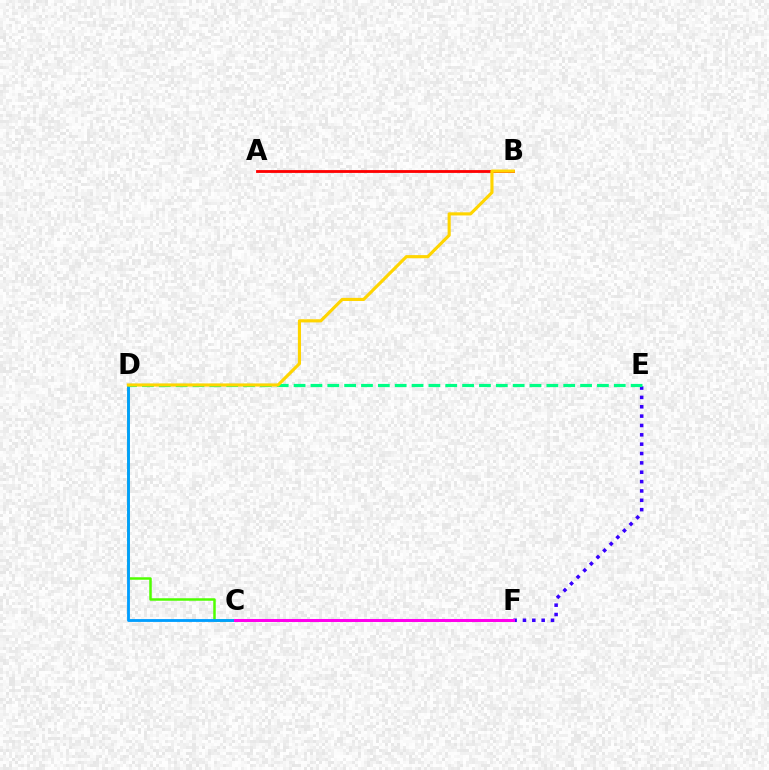{('C', 'D'): [{'color': '#4fff00', 'line_style': 'solid', 'thickness': 1.8}, {'color': '#009eff', 'line_style': 'solid', 'thickness': 2.04}], ('E', 'F'): [{'color': '#3700ff', 'line_style': 'dotted', 'thickness': 2.54}], ('A', 'B'): [{'color': '#ff0000', 'line_style': 'solid', 'thickness': 2.04}], ('C', 'F'): [{'color': '#ff00ed', 'line_style': 'solid', 'thickness': 2.18}], ('D', 'E'): [{'color': '#00ff86', 'line_style': 'dashed', 'thickness': 2.29}], ('B', 'D'): [{'color': '#ffd500', 'line_style': 'solid', 'thickness': 2.26}]}